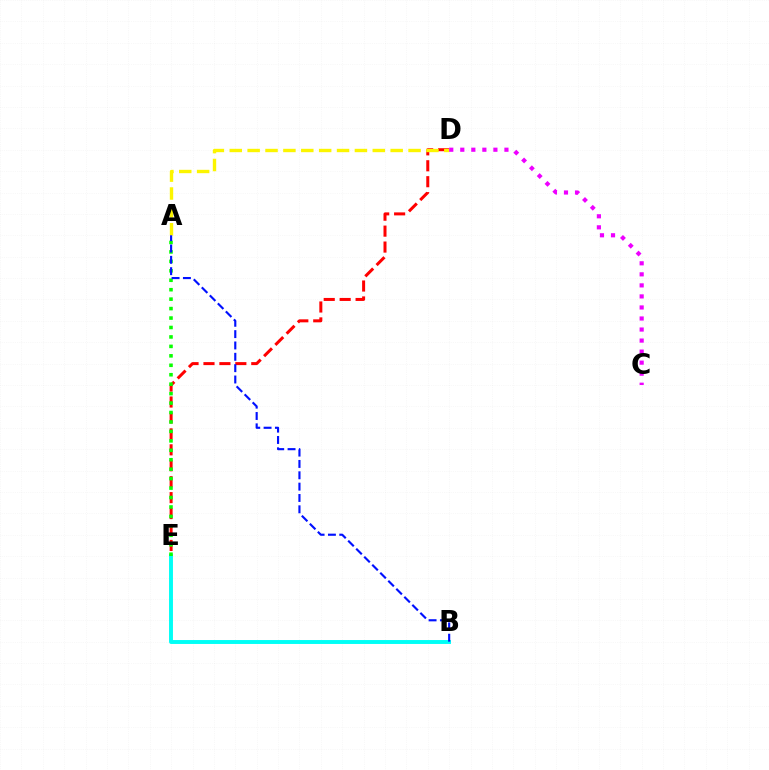{('D', 'E'): [{'color': '#ff0000', 'line_style': 'dashed', 'thickness': 2.16}], ('B', 'E'): [{'color': '#00fff6', 'line_style': 'solid', 'thickness': 2.82}], ('A', 'E'): [{'color': '#08ff00', 'line_style': 'dotted', 'thickness': 2.57}], ('A', 'D'): [{'color': '#fcf500', 'line_style': 'dashed', 'thickness': 2.43}], ('C', 'D'): [{'color': '#ee00ff', 'line_style': 'dotted', 'thickness': 3.0}], ('A', 'B'): [{'color': '#0010ff', 'line_style': 'dashed', 'thickness': 1.54}]}